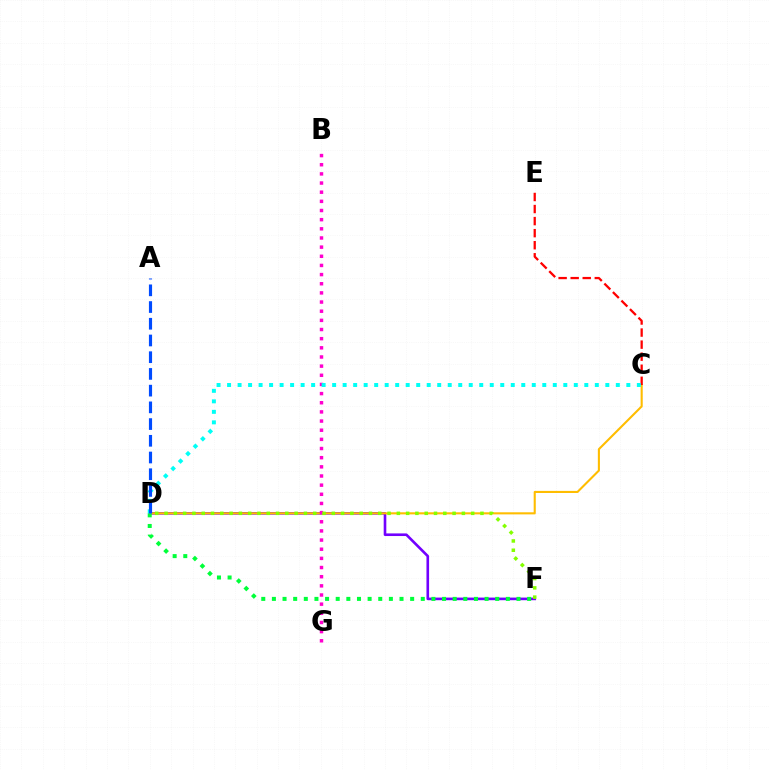{('D', 'F'): [{'color': '#7200ff', 'line_style': 'solid', 'thickness': 1.89}, {'color': '#84ff00', 'line_style': 'dotted', 'thickness': 2.52}, {'color': '#00ff39', 'line_style': 'dotted', 'thickness': 2.89}], ('C', 'D'): [{'color': '#ffbd00', 'line_style': 'solid', 'thickness': 1.51}, {'color': '#00fff6', 'line_style': 'dotted', 'thickness': 2.85}], ('C', 'E'): [{'color': '#ff0000', 'line_style': 'dashed', 'thickness': 1.64}], ('B', 'G'): [{'color': '#ff00cf', 'line_style': 'dotted', 'thickness': 2.49}], ('A', 'D'): [{'color': '#004bff', 'line_style': 'dashed', 'thickness': 2.27}]}